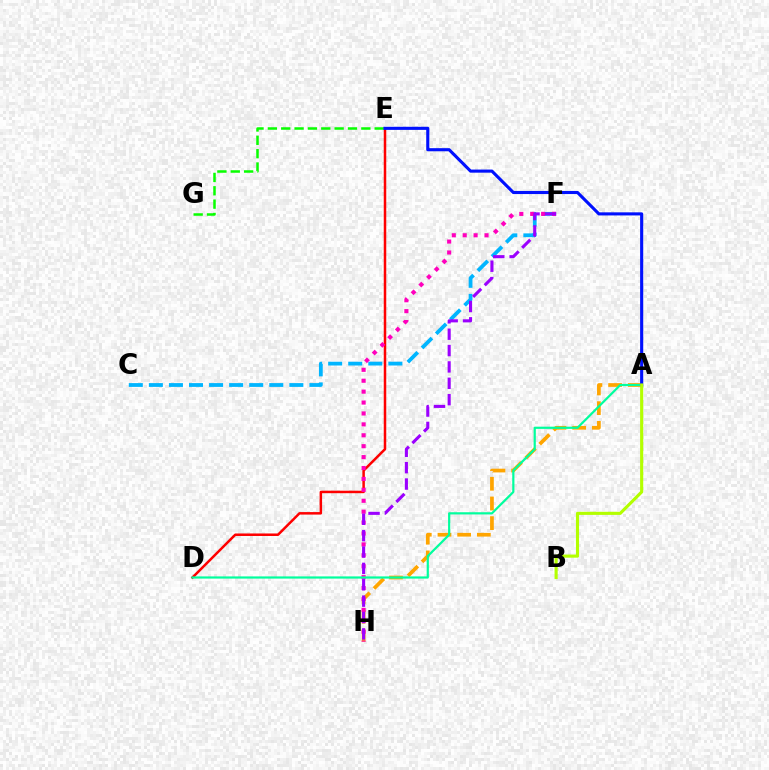{('C', 'F'): [{'color': '#00b5ff', 'line_style': 'dashed', 'thickness': 2.73}], ('A', 'H'): [{'color': '#ffa500', 'line_style': 'dashed', 'thickness': 2.67}], ('D', 'E'): [{'color': '#ff0000', 'line_style': 'solid', 'thickness': 1.8}], ('F', 'H'): [{'color': '#ff00bd', 'line_style': 'dotted', 'thickness': 2.96}, {'color': '#9b00ff', 'line_style': 'dashed', 'thickness': 2.22}], ('E', 'G'): [{'color': '#08ff00', 'line_style': 'dashed', 'thickness': 1.81}], ('A', 'D'): [{'color': '#00ff9d', 'line_style': 'solid', 'thickness': 1.58}], ('A', 'E'): [{'color': '#0010ff', 'line_style': 'solid', 'thickness': 2.24}], ('A', 'B'): [{'color': '#b3ff00', 'line_style': 'solid', 'thickness': 2.25}]}